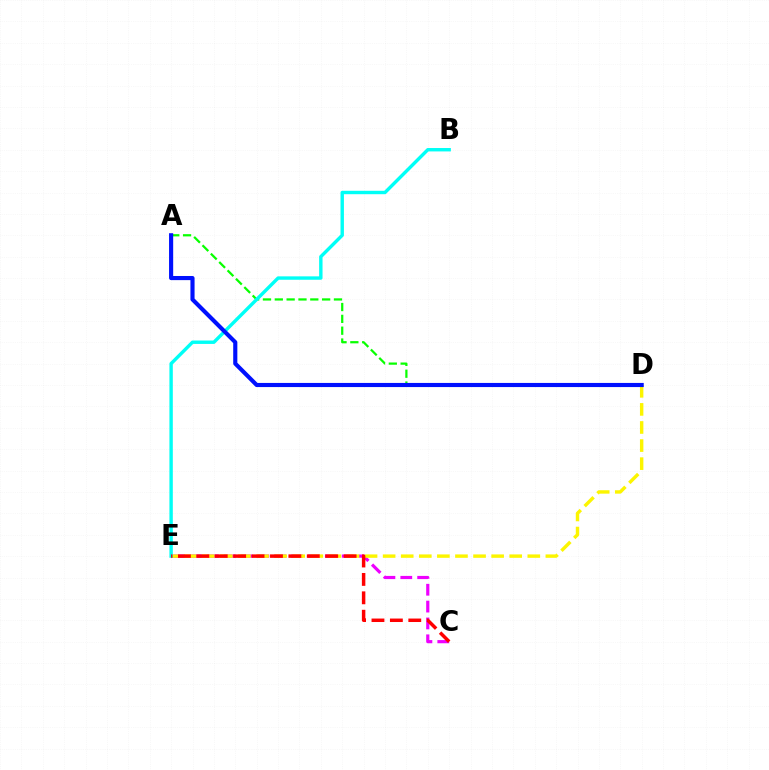{('C', 'E'): [{'color': '#ee00ff', 'line_style': 'dashed', 'thickness': 2.29}, {'color': '#ff0000', 'line_style': 'dashed', 'thickness': 2.5}], ('A', 'D'): [{'color': '#08ff00', 'line_style': 'dashed', 'thickness': 1.61}, {'color': '#0010ff', 'line_style': 'solid', 'thickness': 2.97}], ('D', 'E'): [{'color': '#fcf500', 'line_style': 'dashed', 'thickness': 2.46}], ('B', 'E'): [{'color': '#00fff6', 'line_style': 'solid', 'thickness': 2.45}]}